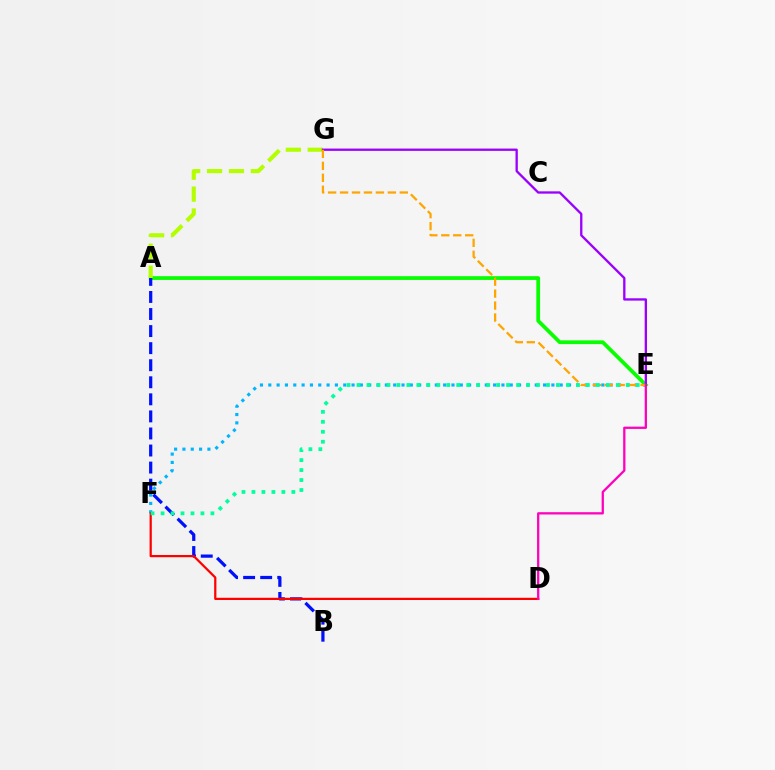{('A', 'E'): [{'color': '#08ff00', 'line_style': 'solid', 'thickness': 2.7}], ('A', 'G'): [{'color': '#b3ff00', 'line_style': 'dashed', 'thickness': 2.98}], ('E', 'F'): [{'color': '#00b5ff', 'line_style': 'dotted', 'thickness': 2.26}, {'color': '#00ff9d', 'line_style': 'dotted', 'thickness': 2.71}], ('A', 'B'): [{'color': '#0010ff', 'line_style': 'dashed', 'thickness': 2.32}], ('E', 'G'): [{'color': '#9b00ff', 'line_style': 'solid', 'thickness': 1.67}, {'color': '#ffa500', 'line_style': 'dashed', 'thickness': 1.62}], ('D', 'F'): [{'color': '#ff0000', 'line_style': 'solid', 'thickness': 1.6}], ('D', 'E'): [{'color': '#ff00bd', 'line_style': 'solid', 'thickness': 1.64}]}